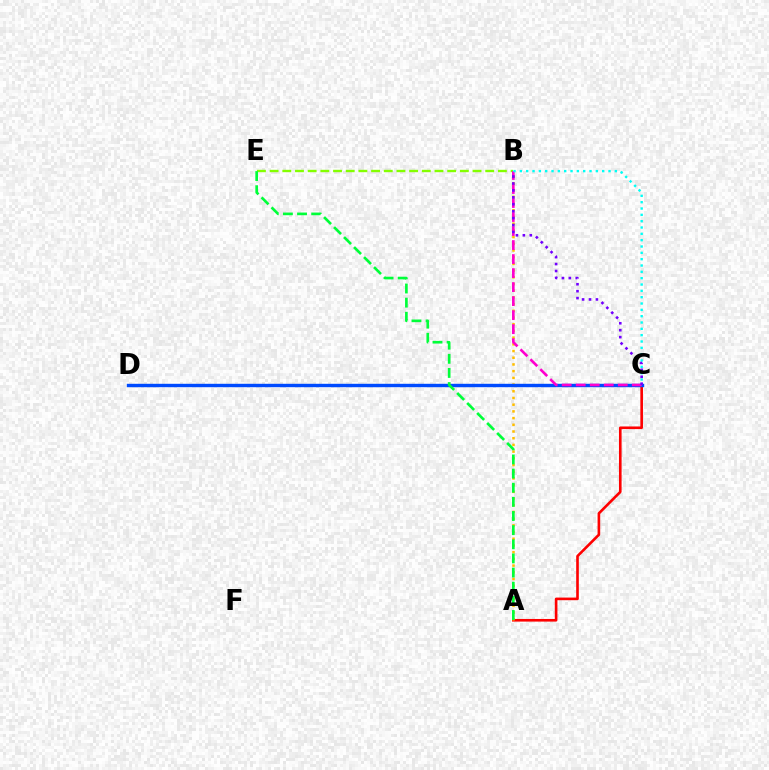{('B', 'E'): [{'color': '#84ff00', 'line_style': 'dashed', 'thickness': 1.72}], ('A', 'C'): [{'color': '#ff0000', 'line_style': 'solid', 'thickness': 1.89}], ('A', 'B'): [{'color': '#ffbd00', 'line_style': 'dotted', 'thickness': 1.82}], ('C', 'D'): [{'color': '#004bff', 'line_style': 'solid', 'thickness': 2.46}], ('B', 'C'): [{'color': '#ff00cf', 'line_style': 'dashed', 'thickness': 1.9}, {'color': '#00fff6', 'line_style': 'dotted', 'thickness': 1.72}, {'color': '#7200ff', 'line_style': 'dotted', 'thickness': 1.88}], ('A', 'E'): [{'color': '#00ff39', 'line_style': 'dashed', 'thickness': 1.92}]}